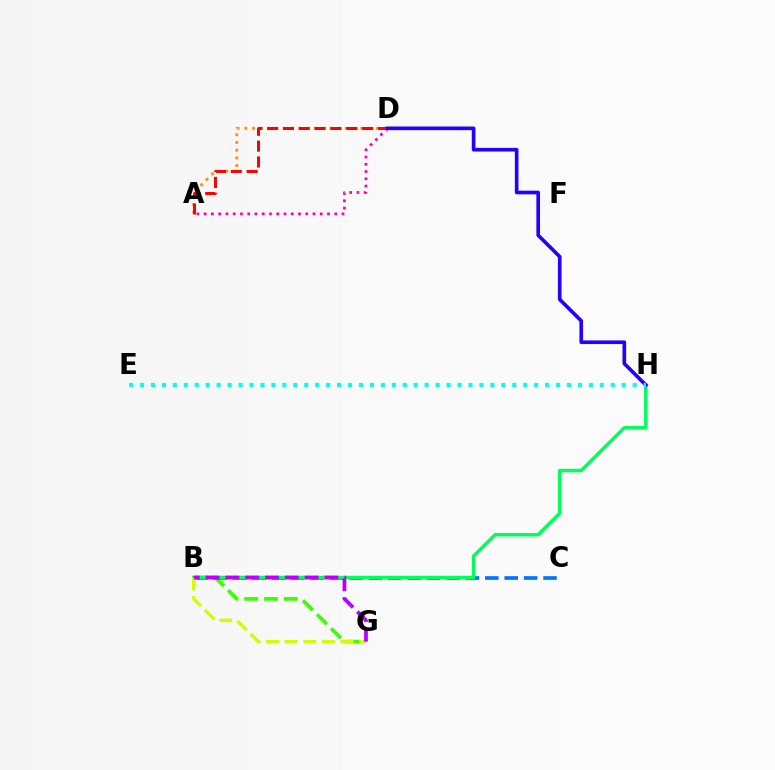{('B', 'G'): [{'color': '#3dff00', 'line_style': 'dashed', 'thickness': 2.69}, {'color': '#d1ff00', 'line_style': 'dashed', 'thickness': 2.52}, {'color': '#b900ff', 'line_style': 'dashed', 'thickness': 2.69}], ('B', 'C'): [{'color': '#0074ff', 'line_style': 'dashed', 'thickness': 2.64}], ('B', 'H'): [{'color': '#00ff5c', 'line_style': 'solid', 'thickness': 2.51}], ('A', 'D'): [{'color': '#ff9400', 'line_style': 'dotted', 'thickness': 2.1}, {'color': '#ff0000', 'line_style': 'dashed', 'thickness': 2.15}, {'color': '#ff00ac', 'line_style': 'dotted', 'thickness': 1.97}], ('D', 'H'): [{'color': '#2500ff', 'line_style': 'solid', 'thickness': 2.63}], ('E', 'H'): [{'color': '#00fff6', 'line_style': 'dotted', 'thickness': 2.97}]}